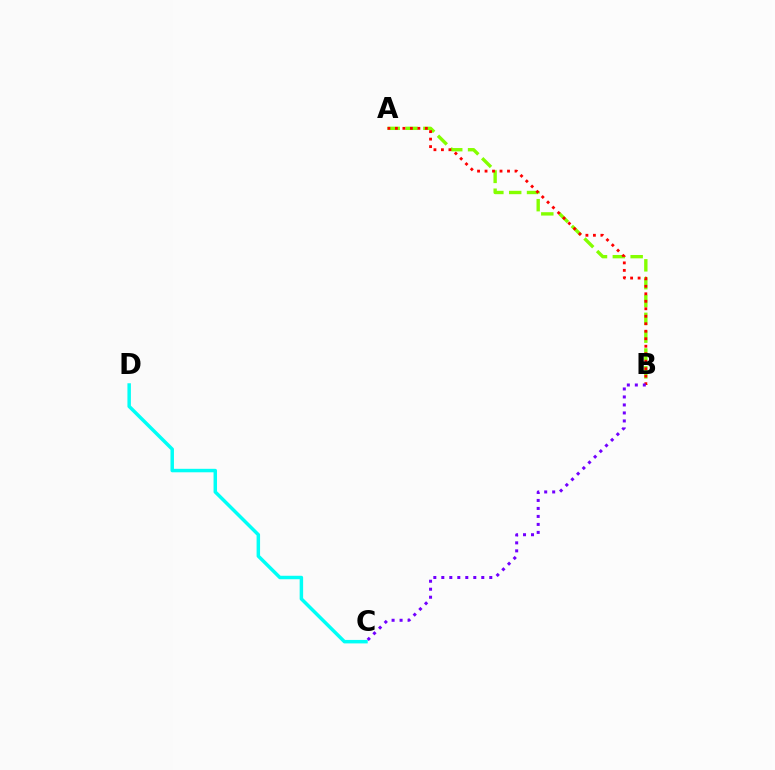{('C', 'D'): [{'color': '#00fff6', 'line_style': 'solid', 'thickness': 2.5}], ('A', 'B'): [{'color': '#84ff00', 'line_style': 'dashed', 'thickness': 2.42}, {'color': '#ff0000', 'line_style': 'dotted', 'thickness': 2.04}], ('B', 'C'): [{'color': '#7200ff', 'line_style': 'dotted', 'thickness': 2.17}]}